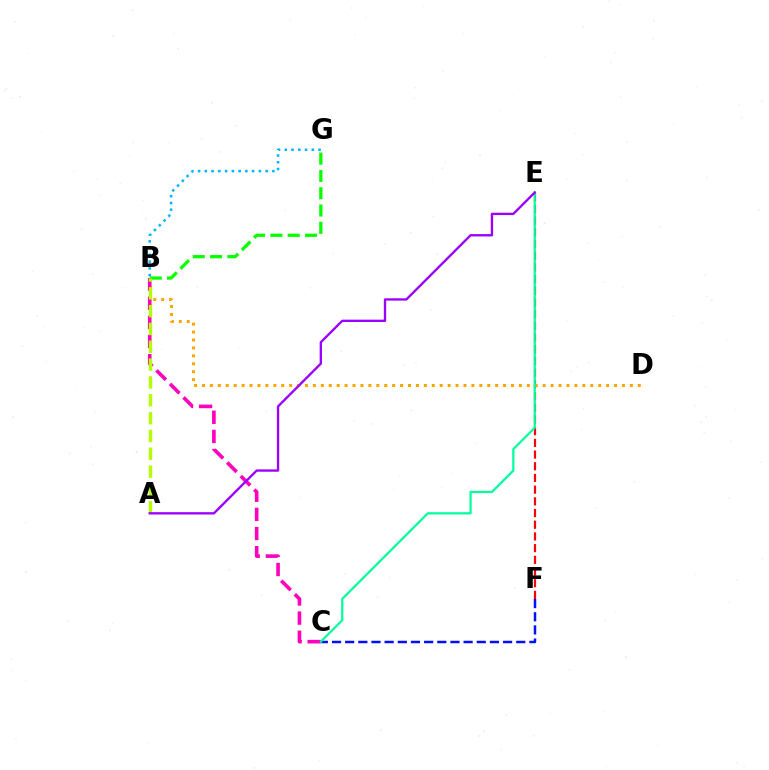{('E', 'F'): [{'color': '#ff0000', 'line_style': 'dashed', 'thickness': 1.59}], ('B', 'D'): [{'color': '#ffa500', 'line_style': 'dotted', 'thickness': 2.15}], ('C', 'F'): [{'color': '#0010ff', 'line_style': 'dashed', 'thickness': 1.79}], ('B', 'C'): [{'color': '#ff00bd', 'line_style': 'dashed', 'thickness': 2.6}], ('C', 'E'): [{'color': '#00ff9d', 'line_style': 'solid', 'thickness': 1.6}], ('B', 'G'): [{'color': '#08ff00', 'line_style': 'dashed', 'thickness': 2.35}, {'color': '#00b5ff', 'line_style': 'dotted', 'thickness': 1.84}], ('A', 'B'): [{'color': '#b3ff00', 'line_style': 'dashed', 'thickness': 2.42}], ('A', 'E'): [{'color': '#9b00ff', 'line_style': 'solid', 'thickness': 1.68}]}